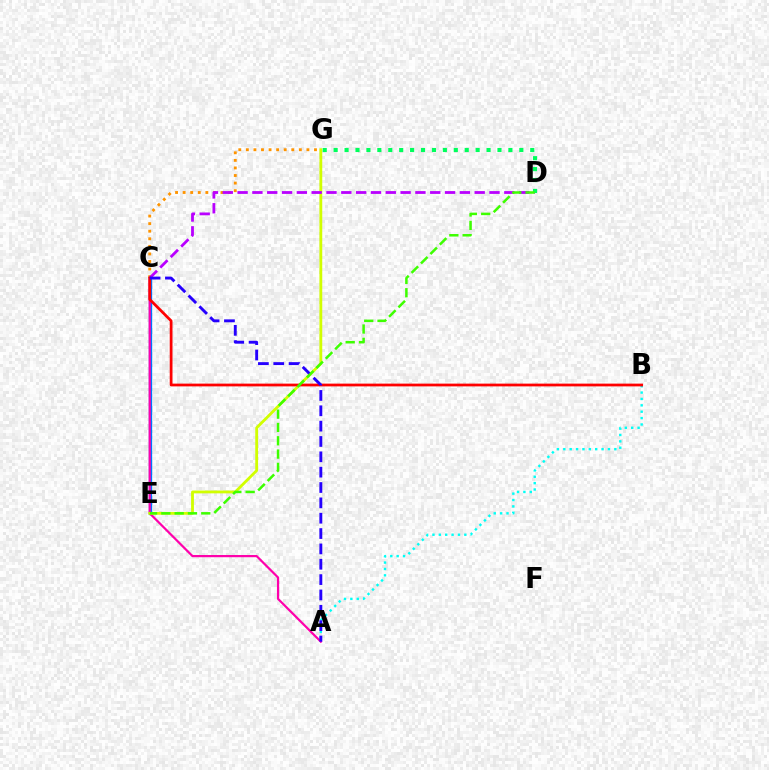{('A', 'B'): [{'color': '#00fff6', 'line_style': 'dotted', 'thickness': 1.73}], ('C', 'E'): [{'color': '#0074ff', 'line_style': 'solid', 'thickness': 2.39}], ('A', 'C'): [{'color': '#ff00ac', 'line_style': 'solid', 'thickness': 1.59}, {'color': '#2500ff', 'line_style': 'dashed', 'thickness': 2.08}], ('E', 'G'): [{'color': '#d1ff00', 'line_style': 'solid', 'thickness': 2.03}], ('C', 'G'): [{'color': '#ff9400', 'line_style': 'dotted', 'thickness': 2.06}], ('C', 'D'): [{'color': '#b900ff', 'line_style': 'dashed', 'thickness': 2.01}], ('B', 'C'): [{'color': '#ff0000', 'line_style': 'solid', 'thickness': 1.99}], ('D', 'G'): [{'color': '#00ff5c', 'line_style': 'dotted', 'thickness': 2.97}], ('D', 'E'): [{'color': '#3dff00', 'line_style': 'dashed', 'thickness': 1.81}]}